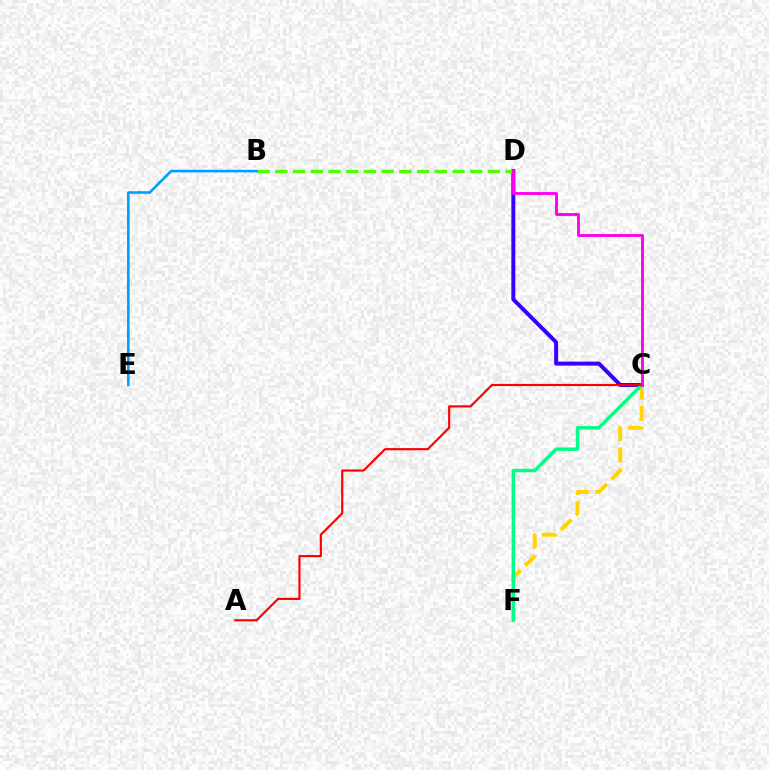{('C', 'F'): [{'color': '#ffd500', 'line_style': 'dashed', 'thickness': 2.85}, {'color': '#00ff86', 'line_style': 'solid', 'thickness': 2.47}], ('C', 'D'): [{'color': '#3700ff', 'line_style': 'solid', 'thickness': 2.86}, {'color': '#ff00ed', 'line_style': 'solid', 'thickness': 2.08}], ('B', 'D'): [{'color': '#4fff00', 'line_style': 'dashed', 'thickness': 2.41}], ('A', 'C'): [{'color': '#ff0000', 'line_style': 'solid', 'thickness': 1.56}], ('B', 'E'): [{'color': '#009eff', 'line_style': 'solid', 'thickness': 1.87}]}